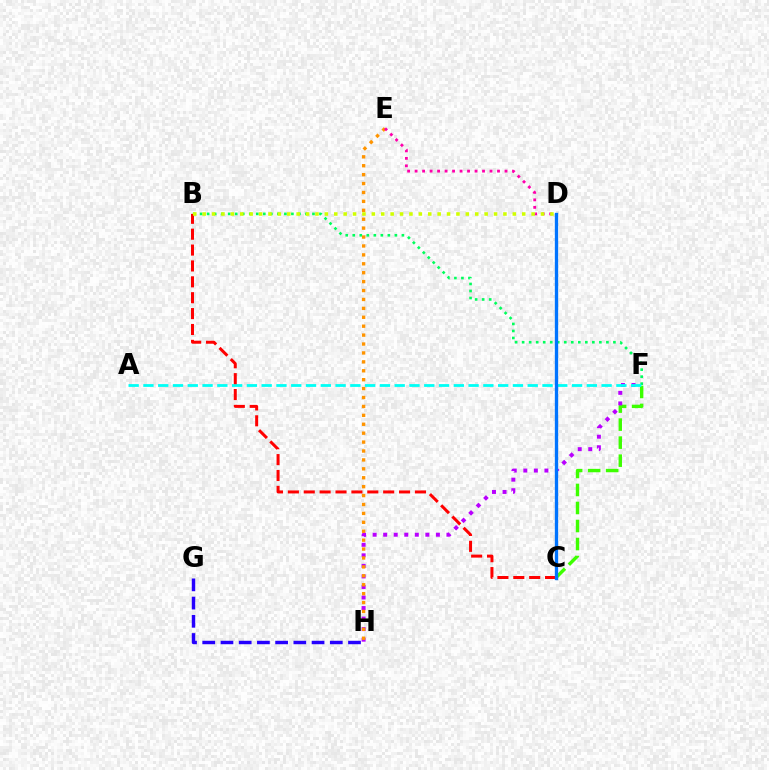{('C', 'F'): [{'color': '#3dff00', 'line_style': 'dashed', 'thickness': 2.45}], ('B', 'F'): [{'color': '#00ff5c', 'line_style': 'dotted', 'thickness': 1.91}], ('F', 'H'): [{'color': '#b900ff', 'line_style': 'dotted', 'thickness': 2.86}], ('E', 'H'): [{'color': '#ff9400', 'line_style': 'dotted', 'thickness': 2.42}], ('D', 'E'): [{'color': '#ff00ac', 'line_style': 'dotted', 'thickness': 2.04}], ('A', 'F'): [{'color': '#00fff6', 'line_style': 'dashed', 'thickness': 2.01}], ('G', 'H'): [{'color': '#2500ff', 'line_style': 'dashed', 'thickness': 2.48}], ('B', 'C'): [{'color': '#ff0000', 'line_style': 'dashed', 'thickness': 2.16}], ('B', 'D'): [{'color': '#d1ff00', 'line_style': 'dotted', 'thickness': 2.55}], ('C', 'D'): [{'color': '#0074ff', 'line_style': 'solid', 'thickness': 2.4}]}